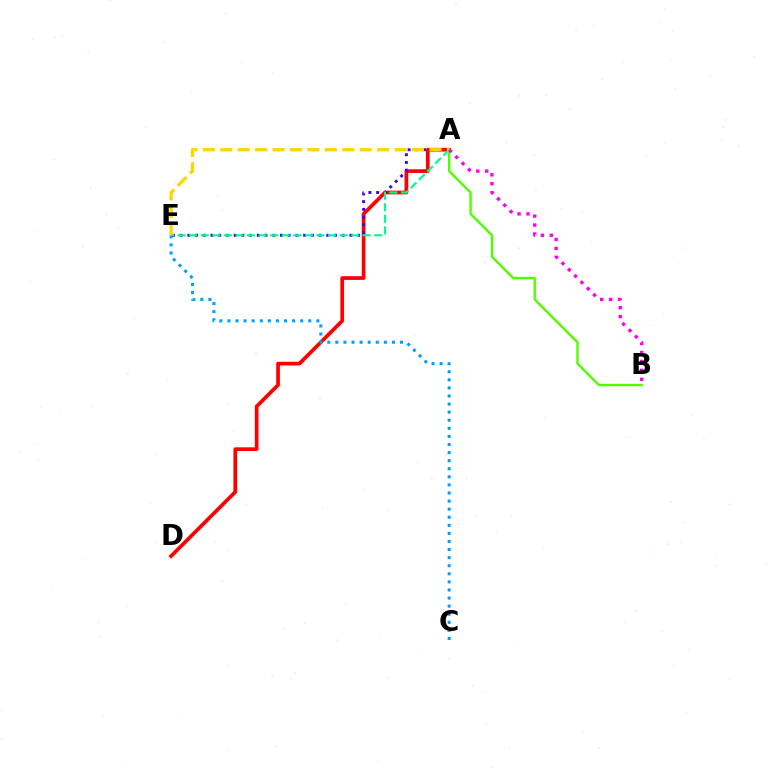{('A', 'D'): [{'color': '#ff0000', 'line_style': 'solid', 'thickness': 2.67}], ('A', 'E'): [{'color': '#3700ff', 'line_style': 'dotted', 'thickness': 2.1}, {'color': '#00ff86', 'line_style': 'dashed', 'thickness': 1.57}, {'color': '#ffd500', 'line_style': 'dashed', 'thickness': 2.37}], ('C', 'E'): [{'color': '#009eff', 'line_style': 'dotted', 'thickness': 2.2}], ('A', 'B'): [{'color': '#4fff00', 'line_style': 'solid', 'thickness': 1.72}, {'color': '#ff00ed', 'line_style': 'dotted', 'thickness': 2.43}]}